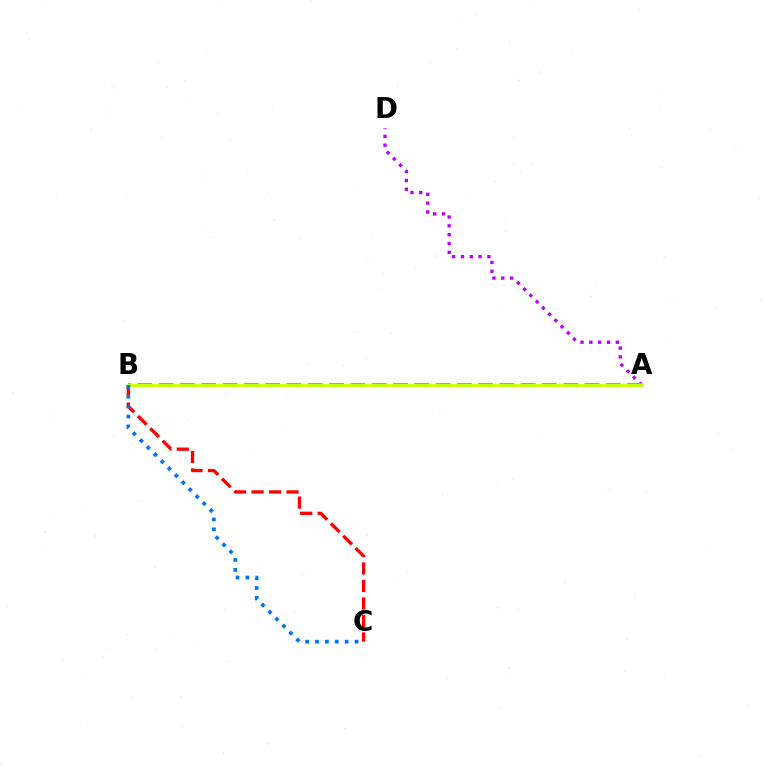{('A', 'D'): [{'color': '#b900ff', 'line_style': 'dotted', 'thickness': 2.4}], ('B', 'C'): [{'color': '#ff0000', 'line_style': 'dashed', 'thickness': 2.38}, {'color': '#0074ff', 'line_style': 'dotted', 'thickness': 2.68}], ('A', 'B'): [{'color': '#00ff5c', 'line_style': 'dashed', 'thickness': 2.89}, {'color': '#d1ff00', 'line_style': 'solid', 'thickness': 2.06}]}